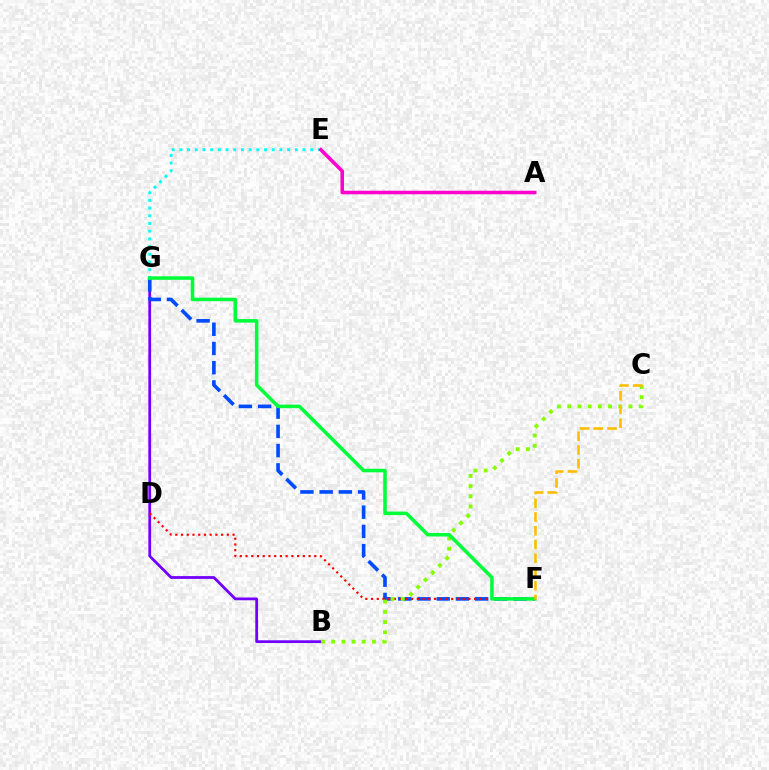{('B', 'G'): [{'color': '#7200ff', 'line_style': 'solid', 'thickness': 2.0}], ('F', 'G'): [{'color': '#004bff', 'line_style': 'dashed', 'thickness': 2.61}, {'color': '#00ff39', 'line_style': 'solid', 'thickness': 2.54}], ('D', 'F'): [{'color': '#ff0000', 'line_style': 'dotted', 'thickness': 1.56}], ('E', 'G'): [{'color': '#00fff6', 'line_style': 'dotted', 'thickness': 2.09}], ('B', 'C'): [{'color': '#84ff00', 'line_style': 'dotted', 'thickness': 2.78}], ('C', 'F'): [{'color': '#ffbd00', 'line_style': 'dashed', 'thickness': 1.87}], ('A', 'E'): [{'color': '#ff00cf', 'line_style': 'solid', 'thickness': 2.55}]}